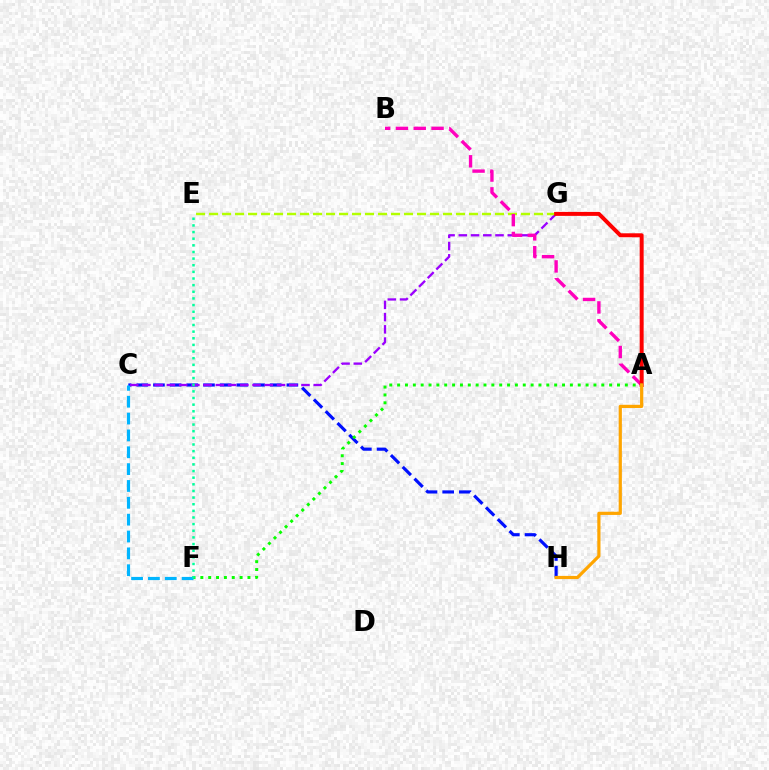{('C', 'H'): [{'color': '#0010ff', 'line_style': 'dashed', 'thickness': 2.27}], ('C', 'G'): [{'color': '#9b00ff', 'line_style': 'dashed', 'thickness': 1.66}], ('E', 'G'): [{'color': '#b3ff00', 'line_style': 'dashed', 'thickness': 1.77}], ('A', 'B'): [{'color': '#ff00bd', 'line_style': 'dashed', 'thickness': 2.42}], ('A', 'G'): [{'color': '#ff0000', 'line_style': 'solid', 'thickness': 2.86}], ('A', 'F'): [{'color': '#08ff00', 'line_style': 'dotted', 'thickness': 2.13}], ('C', 'F'): [{'color': '#00b5ff', 'line_style': 'dashed', 'thickness': 2.29}], ('A', 'H'): [{'color': '#ffa500', 'line_style': 'solid', 'thickness': 2.3}], ('E', 'F'): [{'color': '#00ff9d', 'line_style': 'dotted', 'thickness': 1.8}]}